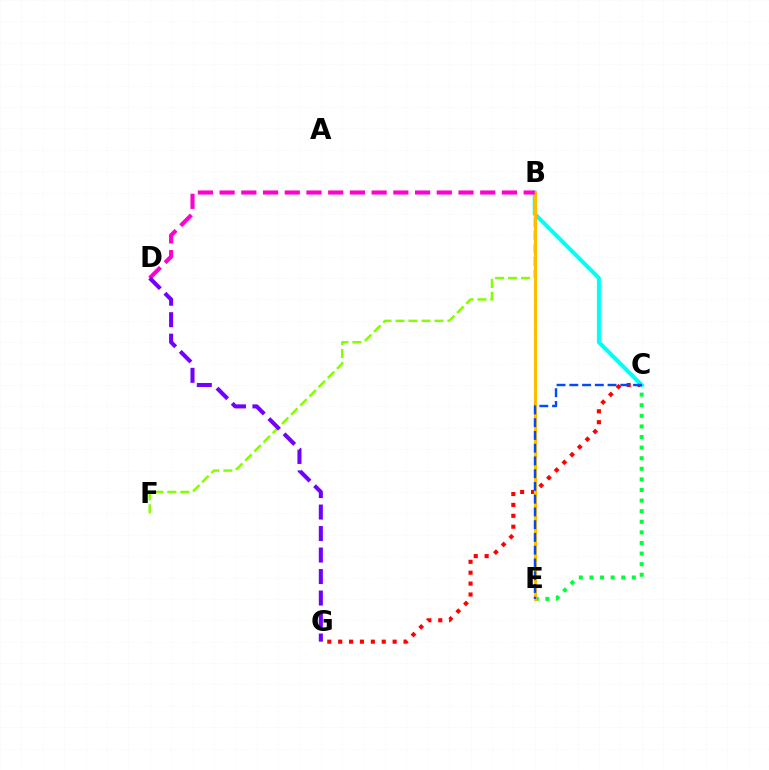{('C', 'G'): [{'color': '#ff0000', 'line_style': 'dotted', 'thickness': 2.96}], ('B', 'C'): [{'color': '#00fff6', 'line_style': 'solid', 'thickness': 2.89}], ('B', 'F'): [{'color': '#84ff00', 'line_style': 'dashed', 'thickness': 1.76}], ('C', 'E'): [{'color': '#00ff39', 'line_style': 'dotted', 'thickness': 2.88}, {'color': '#004bff', 'line_style': 'dashed', 'thickness': 1.73}], ('B', 'E'): [{'color': '#ffbd00', 'line_style': 'solid', 'thickness': 2.24}], ('B', 'D'): [{'color': '#ff00cf', 'line_style': 'dashed', 'thickness': 2.95}], ('D', 'G'): [{'color': '#7200ff', 'line_style': 'dashed', 'thickness': 2.92}]}